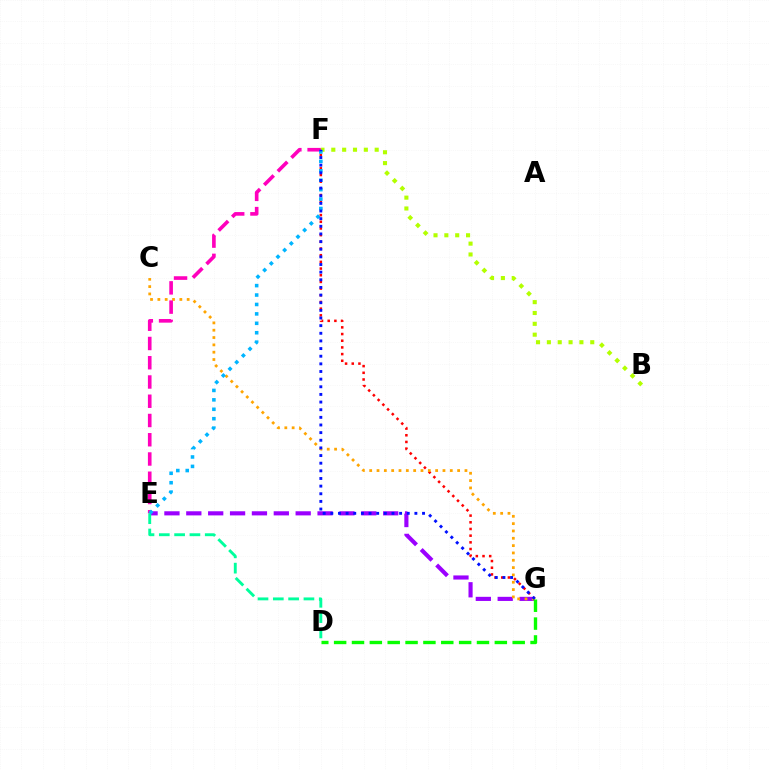{('B', 'F'): [{'color': '#b3ff00', 'line_style': 'dotted', 'thickness': 2.95}], ('E', 'G'): [{'color': '#9b00ff', 'line_style': 'dashed', 'thickness': 2.97}], ('F', 'G'): [{'color': '#ff0000', 'line_style': 'dotted', 'thickness': 1.82}, {'color': '#0010ff', 'line_style': 'dotted', 'thickness': 2.08}], ('C', 'G'): [{'color': '#ffa500', 'line_style': 'dotted', 'thickness': 1.99}], ('E', 'F'): [{'color': '#ff00bd', 'line_style': 'dashed', 'thickness': 2.62}, {'color': '#00b5ff', 'line_style': 'dotted', 'thickness': 2.56}], ('D', 'E'): [{'color': '#00ff9d', 'line_style': 'dashed', 'thickness': 2.08}], ('D', 'G'): [{'color': '#08ff00', 'line_style': 'dashed', 'thickness': 2.43}]}